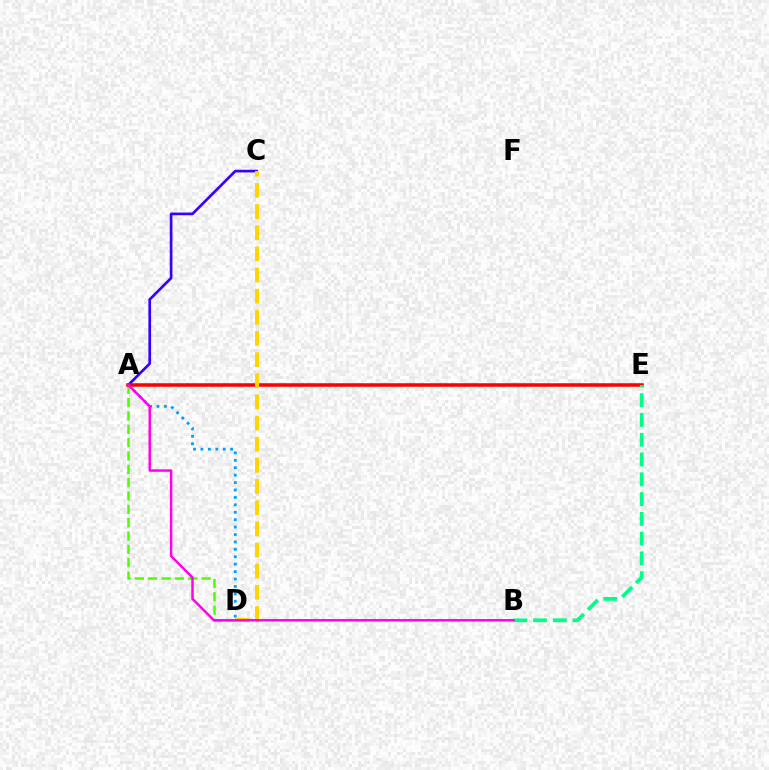{('A', 'C'): [{'color': '#3700ff', 'line_style': 'solid', 'thickness': 1.93}], ('A', 'D'): [{'color': '#4fff00', 'line_style': 'dashed', 'thickness': 1.81}, {'color': '#009eff', 'line_style': 'dotted', 'thickness': 2.02}], ('A', 'E'): [{'color': '#ff0000', 'line_style': 'solid', 'thickness': 2.54}], ('B', 'E'): [{'color': '#00ff86', 'line_style': 'dashed', 'thickness': 2.69}], ('C', 'D'): [{'color': '#ffd500', 'line_style': 'dashed', 'thickness': 2.87}], ('A', 'B'): [{'color': '#ff00ed', 'line_style': 'solid', 'thickness': 1.77}]}